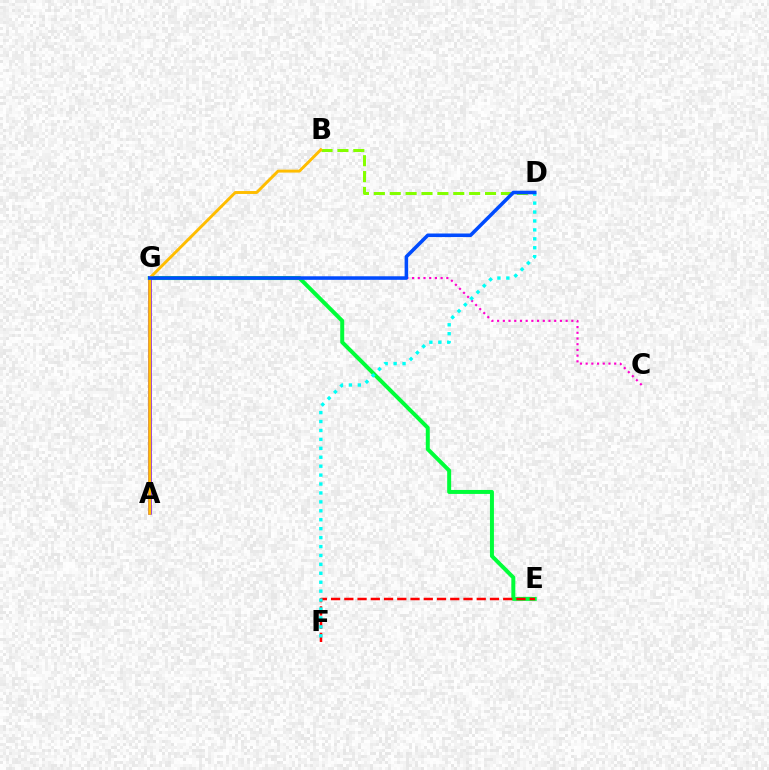{('E', 'G'): [{'color': '#00ff39', 'line_style': 'solid', 'thickness': 2.87}], ('B', 'D'): [{'color': '#84ff00', 'line_style': 'dashed', 'thickness': 2.16}], ('C', 'G'): [{'color': '#ff00cf', 'line_style': 'dotted', 'thickness': 1.55}], ('E', 'F'): [{'color': '#ff0000', 'line_style': 'dashed', 'thickness': 1.8}], ('D', 'F'): [{'color': '#00fff6', 'line_style': 'dotted', 'thickness': 2.43}], ('A', 'G'): [{'color': '#7200ff', 'line_style': 'solid', 'thickness': 2.55}], ('A', 'B'): [{'color': '#ffbd00', 'line_style': 'solid', 'thickness': 2.11}], ('D', 'G'): [{'color': '#004bff', 'line_style': 'solid', 'thickness': 2.56}]}